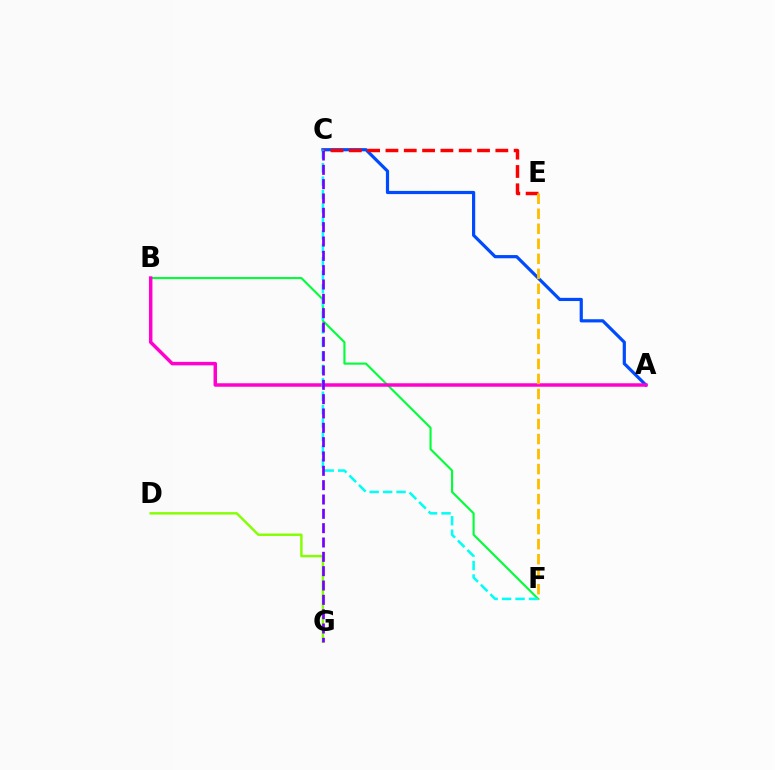{('A', 'C'): [{'color': '#004bff', 'line_style': 'solid', 'thickness': 2.3}], ('D', 'G'): [{'color': '#84ff00', 'line_style': 'solid', 'thickness': 1.74}], ('B', 'F'): [{'color': '#00ff39', 'line_style': 'solid', 'thickness': 1.52}], ('A', 'B'): [{'color': '#ff00cf', 'line_style': 'solid', 'thickness': 2.5}], ('C', 'E'): [{'color': '#ff0000', 'line_style': 'dashed', 'thickness': 2.49}], ('C', 'F'): [{'color': '#00fff6', 'line_style': 'dashed', 'thickness': 1.83}], ('C', 'G'): [{'color': '#7200ff', 'line_style': 'dashed', 'thickness': 1.95}], ('E', 'F'): [{'color': '#ffbd00', 'line_style': 'dashed', 'thickness': 2.04}]}